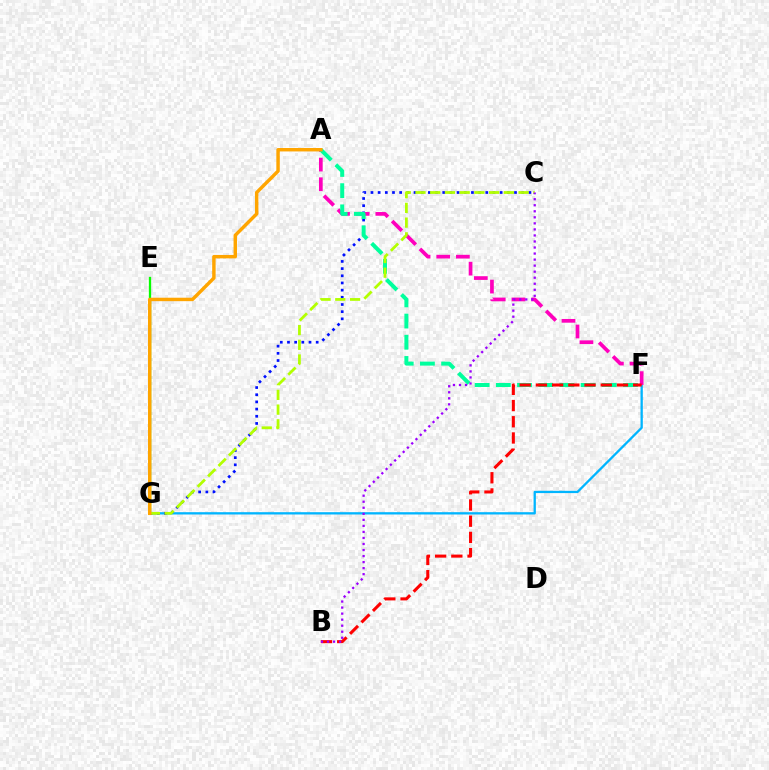{('F', 'G'): [{'color': '#00b5ff', 'line_style': 'solid', 'thickness': 1.66}], ('C', 'G'): [{'color': '#0010ff', 'line_style': 'dotted', 'thickness': 1.95}, {'color': '#b3ff00', 'line_style': 'dashed', 'thickness': 2.0}], ('A', 'F'): [{'color': '#ff00bd', 'line_style': 'dashed', 'thickness': 2.67}, {'color': '#00ff9d', 'line_style': 'dashed', 'thickness': 2.88}], ('E', 'G'): [{'color': '#08ff00', 'line_style': 'solid', 'thickness': 1.66}], ('B', 'F'): [{'color': '#ff0000', 'line_style': 'dashed', 'thickness': 2.2}], ('A', 'G'): [{'color': '#ffa500', 'line_style': 'solid', 'thickness': 2.47}], ('B', 'C'): [{'color': '#9b00ff', 'line_style': 'dotted', 'thickness': 1.64}]}